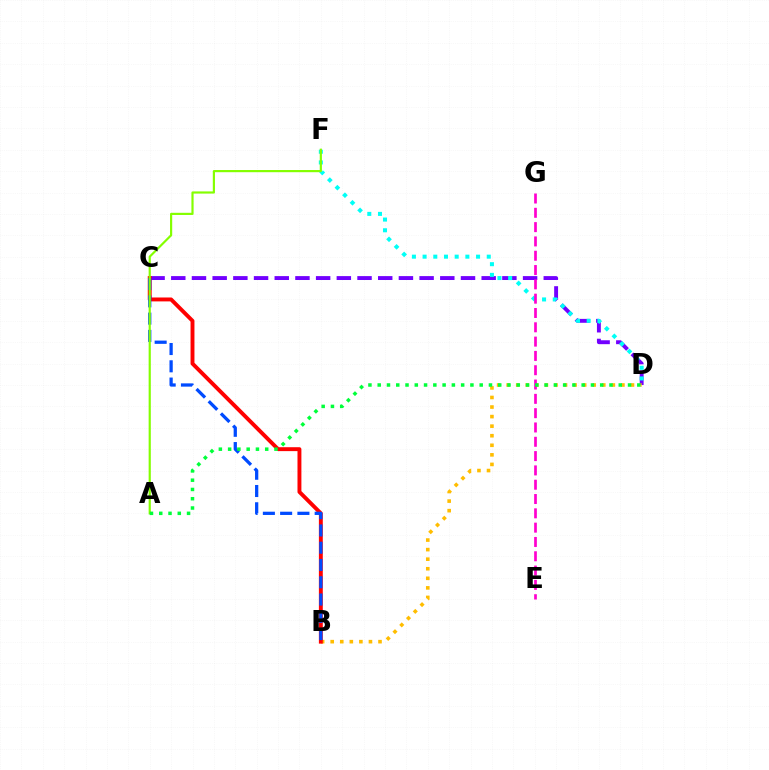{('C', 'D'): [{'color': '#7200ff', 'line_style': 'dashed', 'thickness': 2.81}], ('B', 'D'): [{'color': '#ffbd00', 'line_style': 'dotted', 'thickness': 2.6}], ('D', 'F'): [{'color': '#00fff6', 'line_style': 'dotted', 'thickness': 2.91}], ('B', 'C'): [{'color': '#ff0000', 'line_style': 'solid', 'thickness': 2.82}, {'color': '#004bff', 'line_style': 'dashed', 'thickness': 2.35}], ('E', 'G'): [{'color': '#ff00cf', 'line_style': 'dashed', 'thickness': 1.94}], ('A', 'F'): [{'color': '#84ff00', 'line_style': 'solid', 'thickness': 1.56}], ('A', 'D'): [{'color': '#00ff39', 'line_style': 'dotted', 'thickness': 2.52}]}